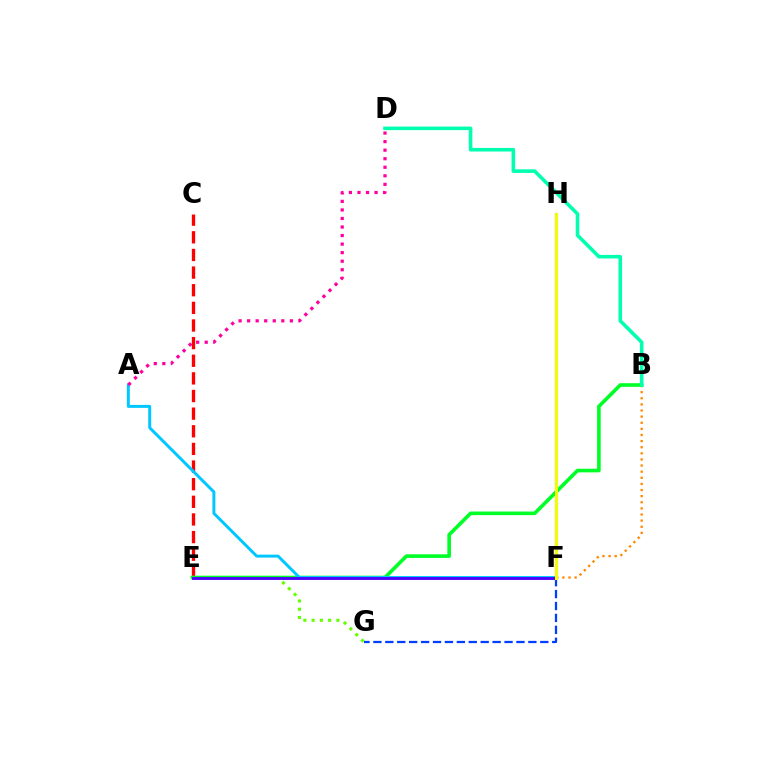{('C', 'E'): [{'color': '#ff0000', 'line_style': 'dashed', 'thickness': 2.4}], ('E', 'G'): [{'color': '#66ff00', 'line_style': 'dotted', 'thickness': 2.24}], ('B', 'F'): [{'color': '#ff8800', 'line_style': 'dotted', 'thickness': 1.66}], ('B', 'E'): [{'color': '#00ff27', 'line_style': 'solid', 'thickness': 2.6}], ('B', 'D'): [{'color': '#00ffaf', 'line_style': 'solid', 'thickness': 2.58}], ('A', 'F'): [{'color': '#00c7ff', 'line_style': 'solid', 'thickness': 2.13}], ('F', 'H'): [{'color': '#d600ff', 'line_style': 'solid', 'thickness': 1.55}, {'color': '#eeff00', 'line_style': 'solid', 'thickness': 2.2}], ('A', 'D'): [{'color': '#ff00a0', 'line_style': 'dotted', 'thickness': 2.32}], ('F', 'G'): [{'color': '#003fff', 'line_style': 'dashed', 'thickness': 1.62}], ('E', 'F'): [{'color': '#4f00ff', 'line_style': 'solid', 'thickness': 2.07}]}